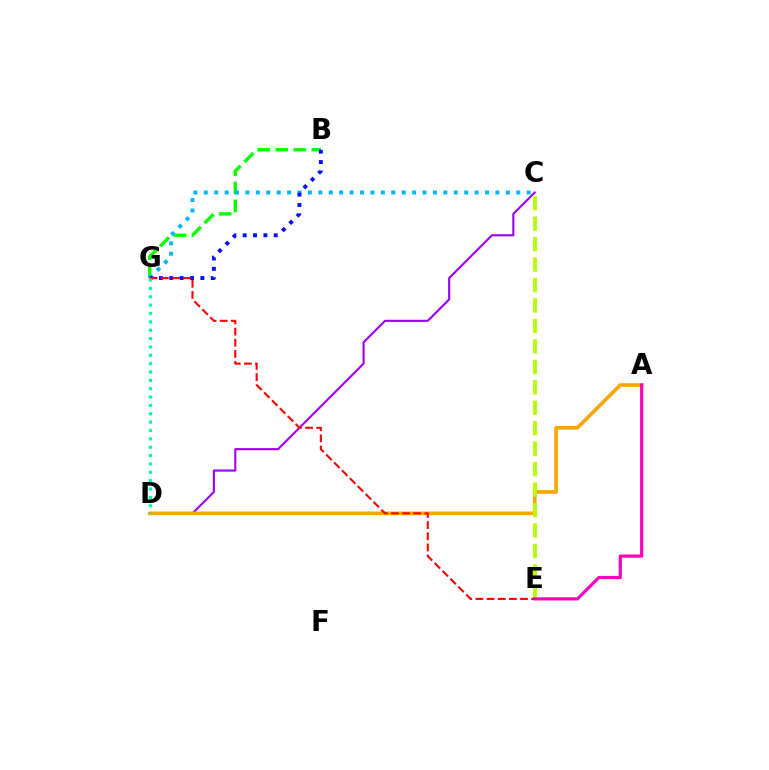{('B', 'G'): [{'color': '#08ff00', 'line_style': 'dashed', 'thickness': 2.45}, {'color': '#0010ff', 'line_style': 'dotted', 'thickness': 2.82}], ('C', 'G'): [{'color': '#00b5ff', 'line_style': 'dotted', 'thickness': 2.83}], ('C', 'D'): [{'color': '#9b00ff', 'line_style': 'solid', 'thickness': 1.52}], ('A', 'D'): [{'color': '#ffa500', 'line_style': 'solid', 'thickness': 2.63}], ('C', 'E'): [{'color': '#b3ff00', 'line_style': 'dashed', 'thickness': 2.78}], ('E', 'G'): [{'color': '#ff0000', 'line_style': 'dashed', 'thickness': 1.51}], ('A', 'E'): [{'color': '#ff00bd', 'line_style': 'solid', 'thickness': 2.28}], ('D', 'G'): [{'color': '#00ff9d', 'line_style': 'dotted', 'thickness': 2.27}]}